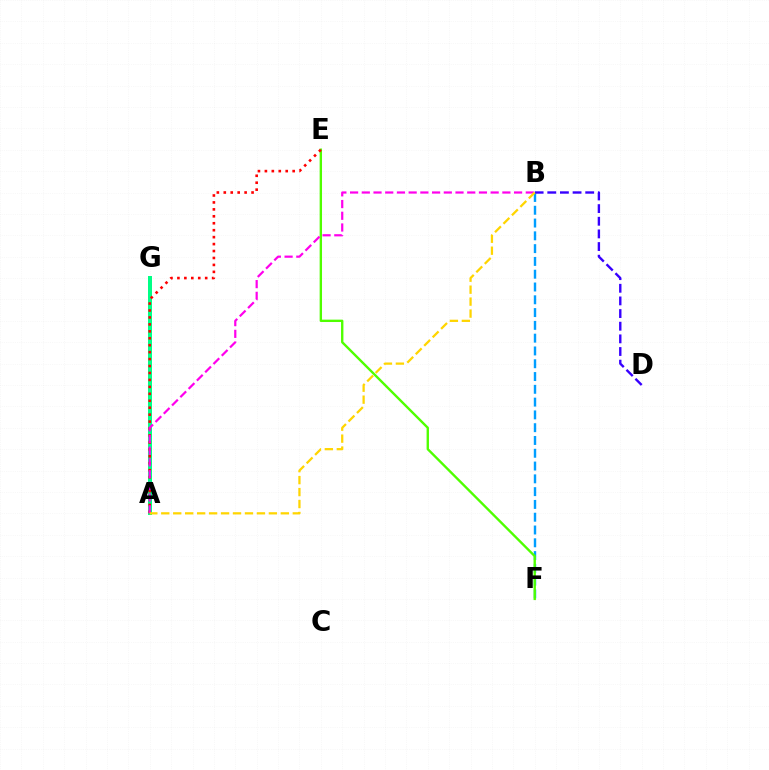{('B', 'F'): [{'color': '#009eff', 'line_style': 'dashed', 'thickness': 1.74}], ('B', 'D'): [{'color': '#3700ff', 'line_style': 'dashed', 'thickness': 1.72}], ('E', 'F'): [{'color': '#4fff00', 'line_style': 'solid', 'thickness': 1.71}], ('A', 'G'): [{'color': '#00ff86', 'line_style': 'solid', 'thickness': 2.87}], ('A', 'E'): [{'color': '#ff0000', 'line_style': 'dotted', 'thickness': 1.89}], ('A', 'B'): [{'color': '#ff00ed', 'line_style': 'dashed', 'thickness': 1.59}, {'color': '#ffd500', 'line_style': 'dashed', 'thickness': 1.62}]}